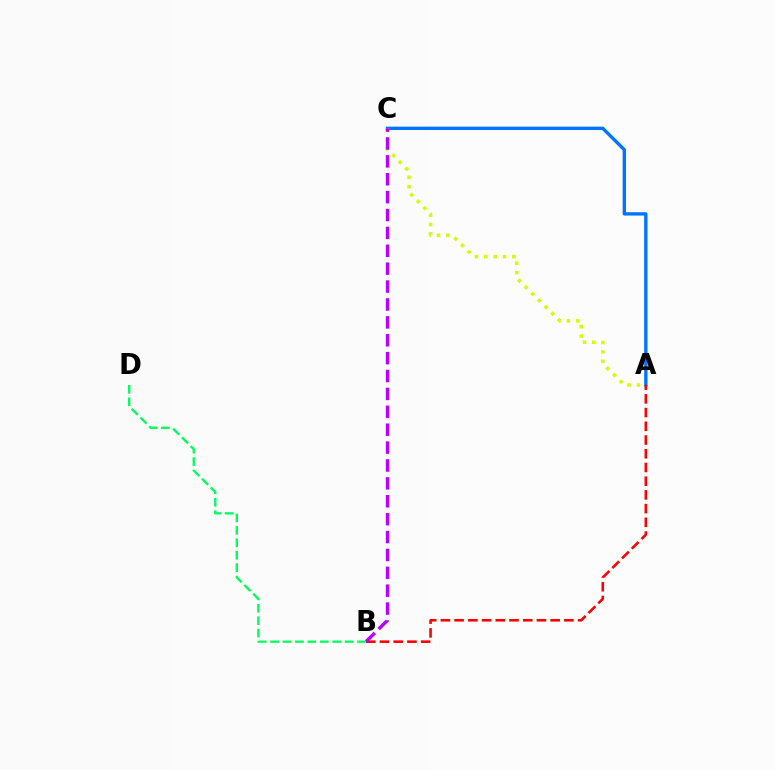{('A', 'C'): [{'color': '#0074ff', 'line_style': 'solid', 'thickness': 2.41}, {'color': '#d1ff00', 'line_style': 'dotted', 'thickness': 2.54}], ('A', 'B'): [{'color': '#ff0000', 'line_style': 'dashed', 'thickness': 1.86}], ('B', 'C'): [{'color': '#b900ff', 'line_style': 'dashed', 'thickness': 2.43}], ('B', 'D'): [{'color': '#00ff5c', 'line_style': 'dashed', 'thickness': 1.69}]}